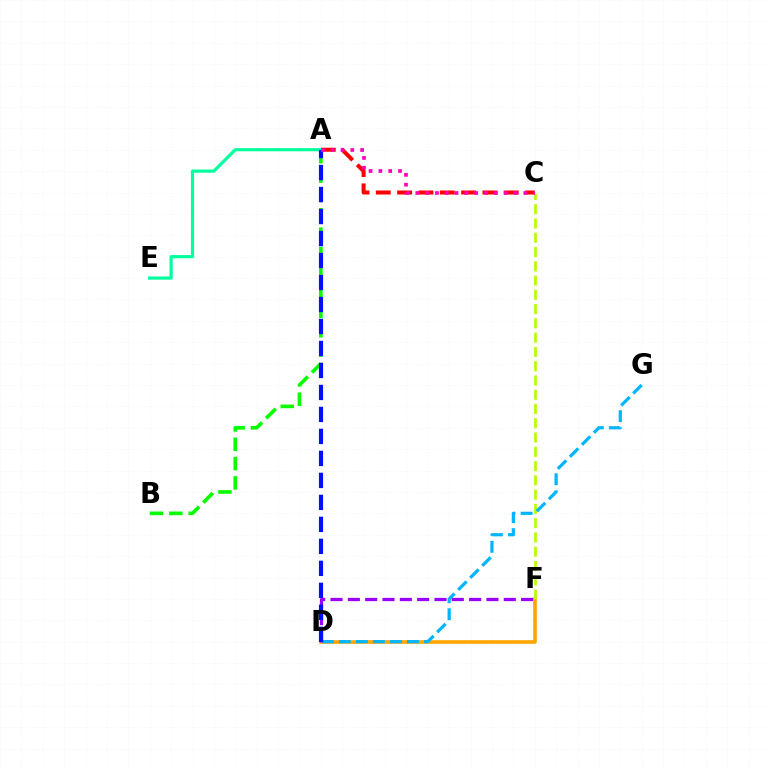{('D', 'F'): [{'color': '#ffa500', 'line_style': 'solid', 'thickness': 2.6}, {'color': '#9b00ff', 'line_style': 'dashed', 'thickness': 2.35}], ('A', 'B'): [{'color': '#08ff00', 'line_style': 'dashed', 'thickness': 2.63}], ('A', 'C'): [{'color': '#ff0000', 'line_style': 'dashed', 'thickness': 2.9}, {'color': '#ff00bd', 'line_style': 'dotted', 'thickness': 2.67}], ('C', 'F'): [{'color': '#b3ff00', 'line_style': 'dashed', 'thickness': 1.94}], ('D', 'G'): [{'color': '#00b5ff', 'line_style': 'dashed', 'thickness': 2.31}], ('A', 'E'): [{'color': '#00ff9d', 'line_style': 'solid', 'thickness': 2.29}], ('A', 'D'): [{'color': '#0010ff', 'line_style': 'dashed', 'thickness': 2.99}]}